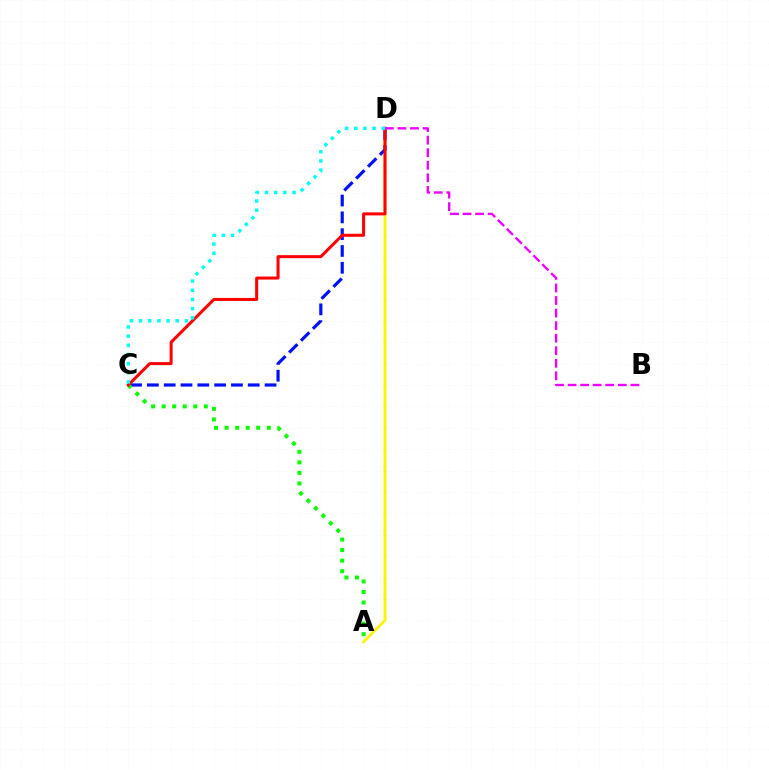{('A', 'D'): [{'color': '#fcf500', 'line_style': 'solid', 'thickness': 2.03}], ('C', 'D'): [{'color': '#0010ff', 'line_style': 'dashed', 'thickness': 2.28}, {'color': '#ff0000', 'line_style': 'solid', 'thickness': 2.18}, {'color': '#00fff6', 'line_style': 'dotted', 'thickness': 2.49}], ('A', 'C'): [{'color': '#08ff00', 'line_style': 'dotted', 'thickness': 2.86}], ('B', 'D'): [{'color': '#ee00ff', 'line_style': 'dashed', 'thickness': 1.71}]}